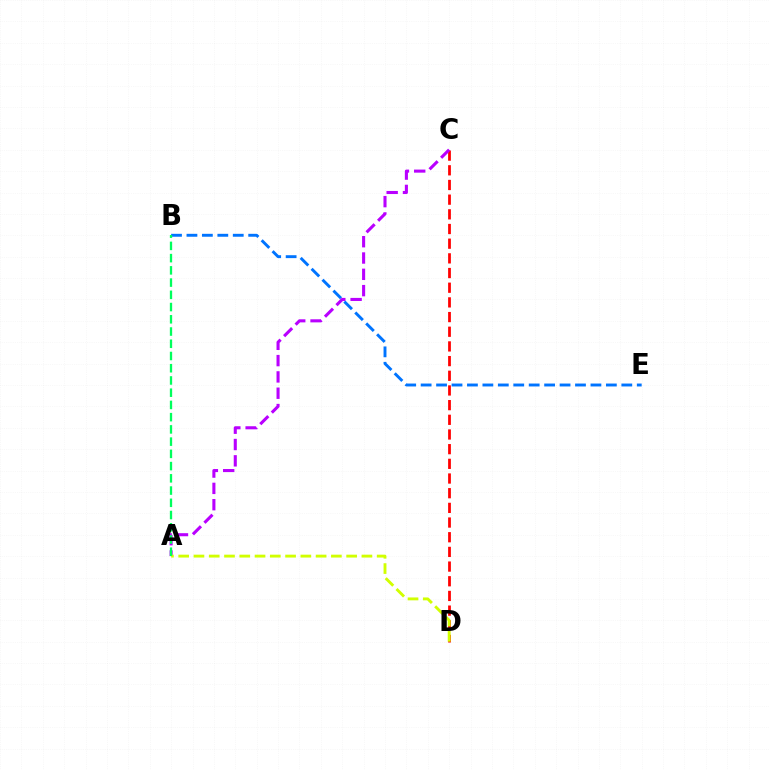{('C', 'D'): [{'color': '#ff0000', 'line_style': 'dashed', 'thickness': 1.99}], ('B', 'E'): [{'color': '#0074ff', 'line_style': 'dashed', 'thickness': 2.1}], ('A', 'C'): [{'color': '#b900ff', 'line_style': 'dashed', 'thickness': 2.22}], ('A', 'D'): [{'color': '#d1ff00', 'line_style': 'dashed', 'thickness': 2.07}], ('A', 'B'): [{'color': '#00ff5c', 'line_style': 'dashed', 'thickness': 1.66}]}